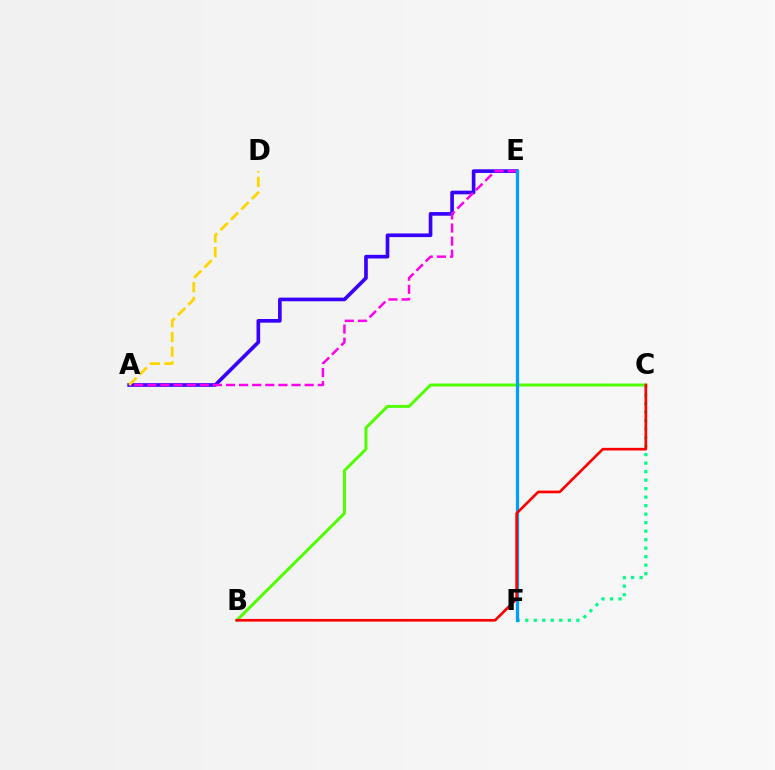{('C', 'F'): [{'color': '#00ff86', 'line_style': 'dotted', 'thickness': 2.31}], ('B', 'C'): [{'color': '#4fff00', 'line_style': 'solid', 'thickness': 2.14}, {'color': '#ff0000', 'line_style': 'solid', 'thickness': 1.92}], ('A', 'E'): [{'color': '#3700ff', 'line_style': 'solid', 'thickness': 2.63}, {'color': '#ff00ed', 'line_style': 'dashed', 'thickness': 1.78}], ('E', 'F'): [{'color': '#009eff', 'line_style': 'solid', 'thickness': 2.34}], ('A', 'D'): [{'color': '#ffd500', 'line_style': 'dashed', 'thickness': 1.99}]}